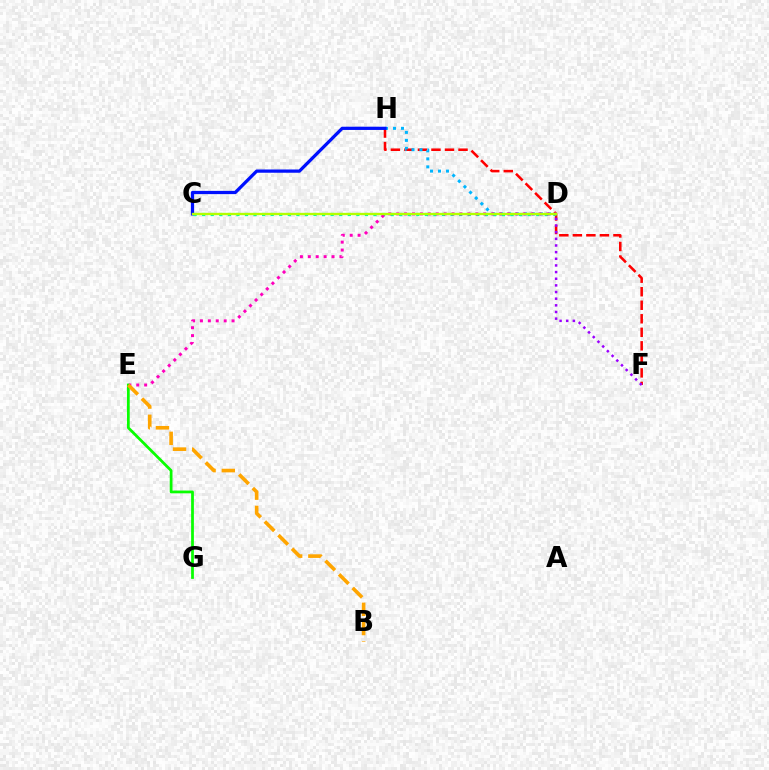{('F', 'H'): [{'color': '#ff0000', 'line_style': 'dashed', 'thickness': 1.84}], ('D', 'H'): [{'color': '#00b5ff', 'line_style': 'dotted', 'thickness': 2.17}], ('C', 'H'): [{'color': '#0010ff', 'line_style': 'solid', 'thickness': 2.33}], ('D', 'F'): [{'color': '#9b00ff', 'line_style': 'dotted', 'thickness': 1.81}], ('C', 'D'): [{'color': '#00ff9d', 'line_style': 'dotted', 'thickness': 2.33}, {'color': '#b3ff00', 'line_style': 'solid', 'thickness': 1.68}], ('D', 'E'): [{'color': '#ff00bd', 'line_style': 'dotted', 'thickness': 2.15}], ('E', 'G'): [{'color': '#08ff00', 'line_style': 'solid', 'thickness': 1.98}], ('B', 'E'): [{'color': '#ffa500', 'line_style': 'dashed', 'thickness': 2.61}]}